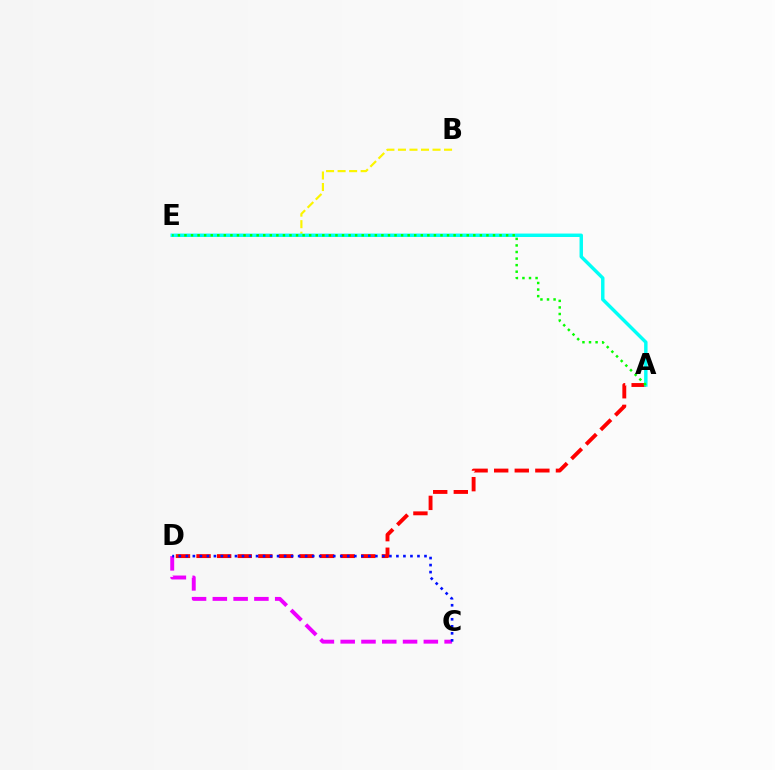{('B', 'E'): [{'color': '#fcf500', 'line_style': 'dashed', 'thickness': 1.57}], ('C', 'D'): [{'color': '#ee00ff', 'line_style': 'dashed', 'thickness': 2.82}, {'color': '#0010ff', 'line_style': 'dotted', 'thickness': 1.91}], ('A', 'D'): [{'color': '#ff0000', 'line_style': 'dashed', 'thickness': 2.8}], ('A', 'E'): [{'color': '#00fff6', 'line_style': 'solid', 'thickness': 2.47}, {'color': '#08ff00', 'line_style': 'dotted', 'thickness': 1.78}]}